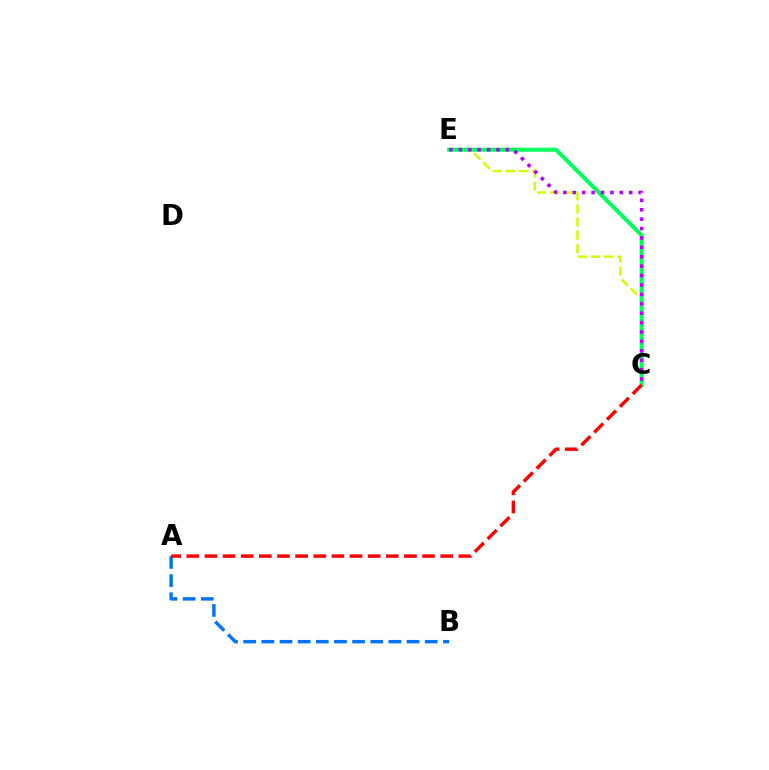{('A', 'B'): [{'color': '#0074ff', 'line_style': 'dashed', 'thickness': 2.47}], ('C', 'E'): [{'color': '#d1ff00', 'line_style': 'dashed', 'thickness': 1.78}, {'color': '#00ff5c', 'line_style': 'solid', 'thickness': 2.89}, {'color': '#b900ff', 'line_style': 'dotted', 'thickness': 2.56}], ('A', 'C'): [{'color': '#ff0000', 'line_style': 'dashed', 'thickness': 2.46}]}